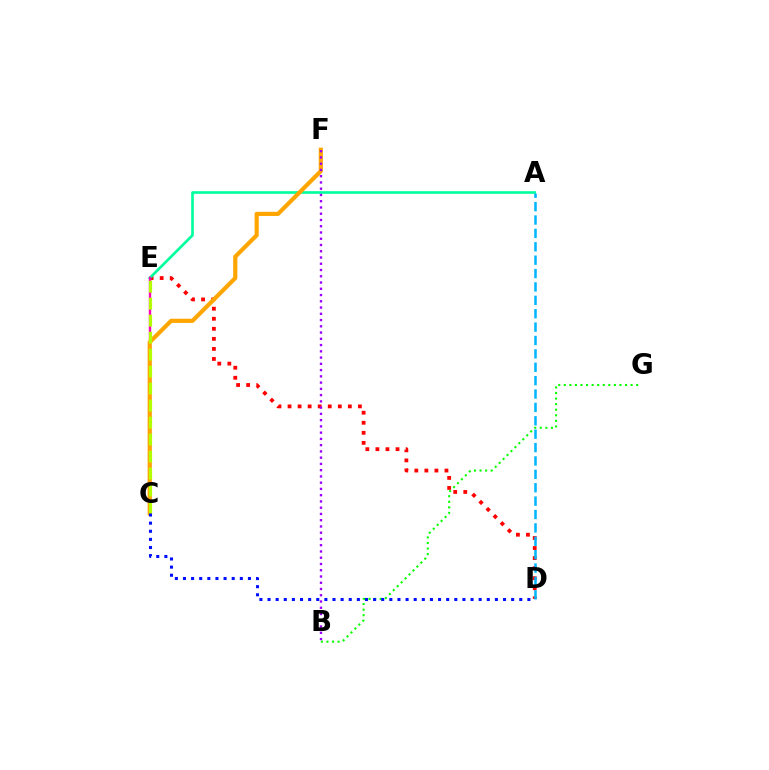{('D', 'E'): [{'color': '#ff0000', 'line_style': 'dotted', 'thickness': 2.73}], ('A', 'E'): [{'color': '#00ff9d', 'line_style': 'solid', 'thickness': 1.92}], ('C', 'E'): [{'color': '#ff00bd', 'line_style': 'solid', 'thickness': 1.72}, {'color': '#b3ff00', 'line_style': 'dashed', 'thickness': 2.31}], ('B', 'G'): [{'color': '#08ff00', 'line_style': 'dotted', 'thickness': 1.51}], ('C', 'F'): [{'color': '#ffa500', 'line_style': 'solid', 'thickness': 2.99}], ('A', 'D'): [{'color': '#00b5ff', 'line_style': 'dashed', 'thickness': 1.82}], ('B', 'F'): [{'color': '#9b00ff', 'line_style': 'dotted', 'thickness': 1.7}], ('C', 'D'): [{'color': '#0010ff', 'line_style': 'dotted', 'thickness': 2.21}]}